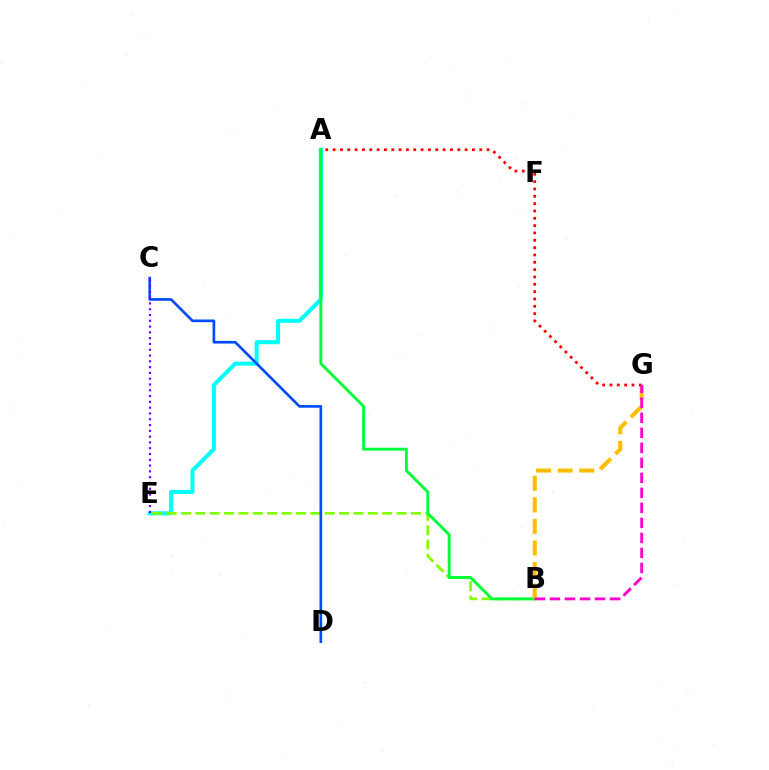{('A', 'E'): [{'color': '#00fff6', 'line_style': 'solid', 'thickness': 2.9}], ('B', 'E'): [{'color': '#84ff00', 'line_style': 'dashed', 'thickness': 1.95}], ('A', 'B'): [{'color': '#00ff39', 'line_style': 'solid', 'thickness': 2.07}], ('C', 'D'): [{'color': '#004bff', 'line_style': 'solid', 'thickness': 1.92}], ('B', 'G'): [{'color': '#ffbd00', 'line_style': 'dashed', 'thickness': 2.93}, {'color': '#ff00cf', 'line_style': 'dashed', 'thickness': 2.04}], ('A', 'G'): [{'color': '#ff0000', 'line_style': 'dotted', 'thickness': 1.99}], ('C', 'E'): [{'color': '#7200ff', 'line_style': 'dotted', 'thickness': 1.57}]}